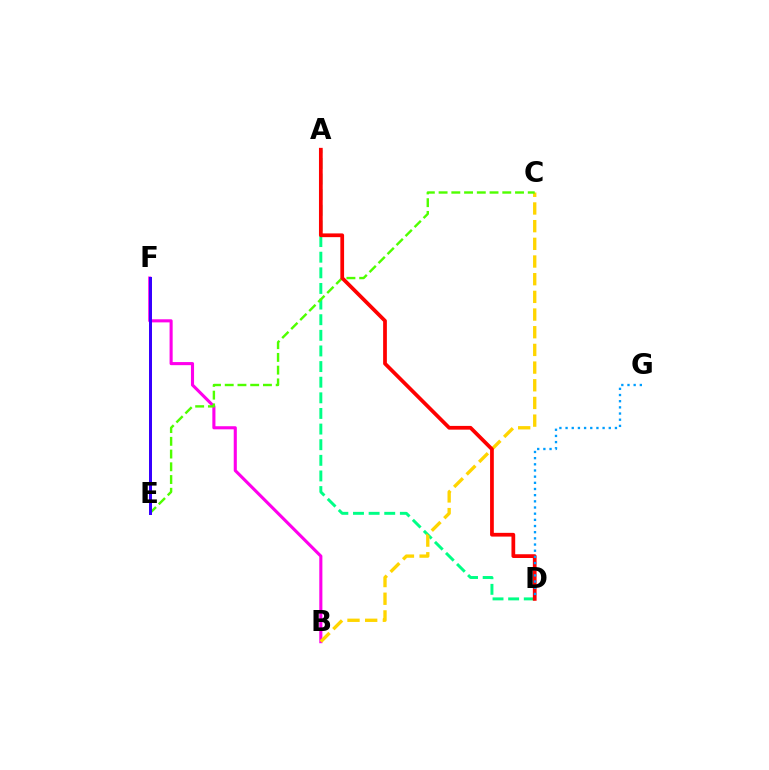{('B', 'F'): [{'color': '#ff00ed', 'line_style': 'solid', 'thickness': 2.23}], ('A', 'D'): [{'color': '#00ff86', 'line_style': 'dashed', 'thickness': 2.12}, {'color': '#ff0000', 'line_style': 'solid', 'thickness': 2.69}], ('B', 'C'): [{'color': '#ffd500', 'line_style': 'dashed', 'thickness': 2.4}], ('C', 'E'): [{'color': '#4fff00', 'line_style': 'dashed', 'thickness': 1.73}], ('E', 'F'): [{'color': '#3700ff', 'line_style': 'solid', 'thickness': 2.16}], ('D', 'G'): [{'color': '#009eff', 'line_style': 'dotted', 'thickness': 1.68}]}